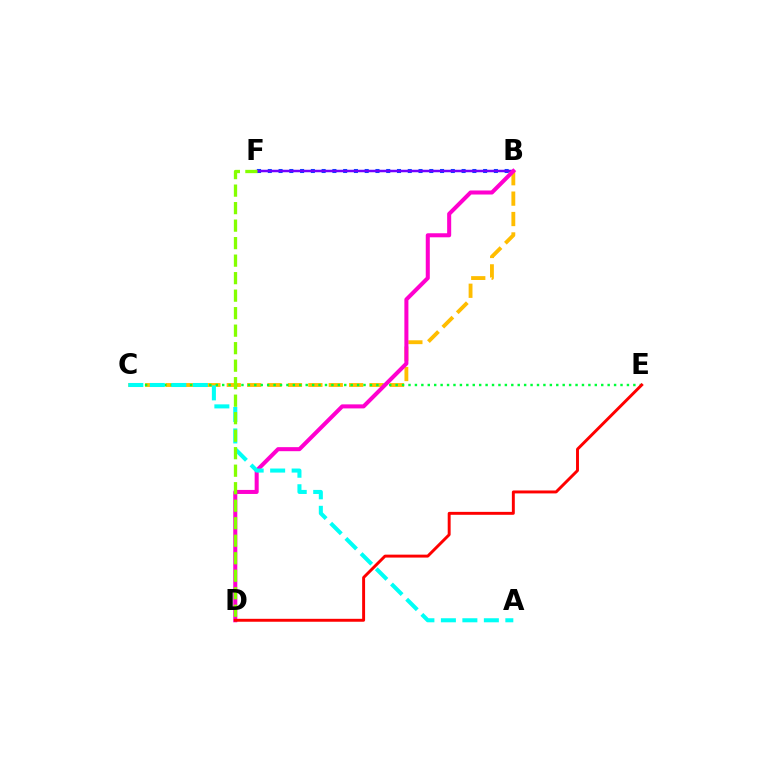{('B', 'F'): [{'color': '#004bff', 'line_style': 'dotted', 'thickness': 2.93}, {'color': '#7200ff', 'line_style': 'solid', 'thickness': 1.79}], ('B', 'C'): [{'color': '#ffbd00', 'line_style': 'dashed', 'thickness': 2.77}], ('C', 'E'): [{'color': '#00ff39', 'line_style': 'dotted', 'thickness': 1.75}], ('B', 'D'): [{'color': '#ff00cf', 'line_style': 'solid', 'thickness': 2.91}], ('A', 'C'): [{'color': '#00fff6', 'line_style': 'dashed', 'thickness': 2.92}], ('D', 'F'): [{'color': '#84ff00', 'line_style': 'dashed', 'thickness': 2.38}], ('D', 'E'): [{'color': '#ff0000', 'line_style': 'solid', 'thickness': 2.11}]}